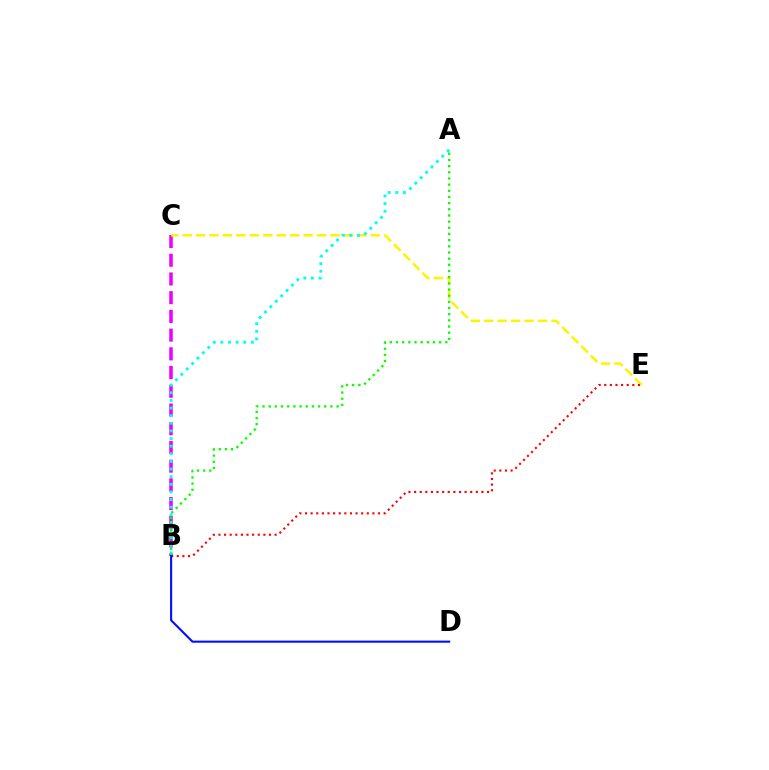{('B', 'C'): [{'color': '#ee00ff', 'line_style': 'dashed', 'thickness': 2.54}], ('C', 'E'): [{'color': '#fcf500', 'line_style': 'dashed', 'thickness': 1.83}], ('A', 'B'): [{'color': '#00fff6', 'line_style': 'dotted', 'thickness': 2.07}, {'color': '#08ff00', 'line_style': 'dotted', 'thickness': 1.68}], ('B', 'E'): [{'color': '#ff0000', 'line_style': 'dotted', 'thickness': 1.53}], ('B', 'D'): [{'color': '#0010ff', 'line_style': 'solid', 'thickness': 1.52}]}